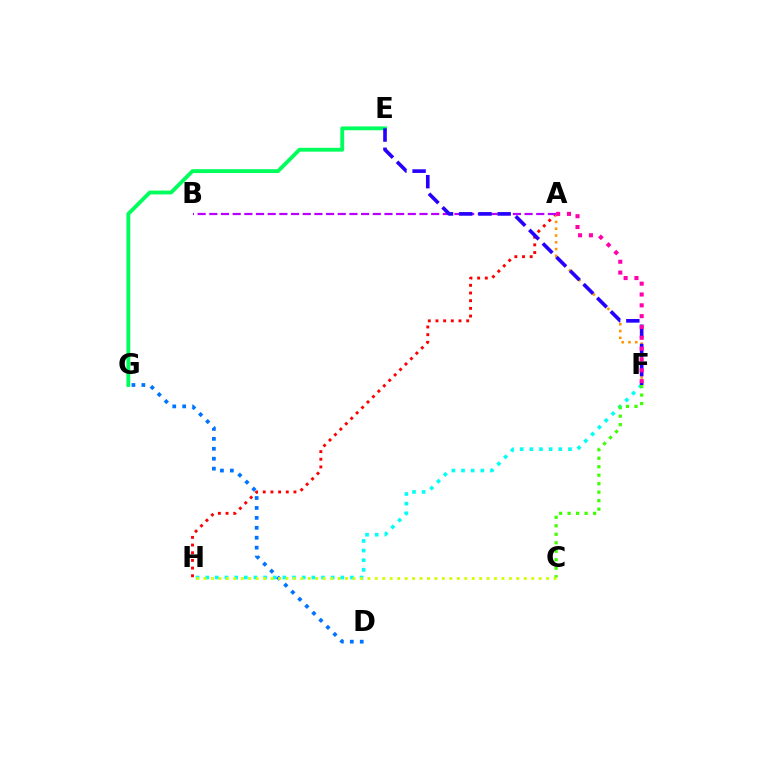{('E', 'G'): [{'color': '#00ff5c', 'line_style': 'solid', 'thickness': 2.77}], ('A', 'H'): [{'color': '#ff0000', 'line_style': 'dotted', 'thickness': 2.09}], ('A', 'F'): [{'color': '#ff9400', 'line_style': 'dotted', 'thickness': 1.84}, {'color': '#ff00ac', 'line_style': 'dotted', 'thickness': 2.94}], ('F', 'H'): [{'color': '#00fff6', 'line_style': 'dotted', 'thickness': 2.62}], ('C', 'F'): [{'color': '#3dff00', 'line_style': 'dotted', 'thickness': 2.31}], ('D', 'G'): [{'color': '#0074ff', 'line_style': 'dotted', 'thickness': 2.7}], ('A', 'B'): [{'color': '#b900ff', 'line_style': 'dashed', 'thickness': 1.59}], ('E', 'F'): [{'color': '#2500ff', 'line_style': 'dashed', 'thickness': 2.61}], ('C', 'H'): [{'color': '#d1ff00', 'line_style': 'dotted', 'thickness': 2.02}]}